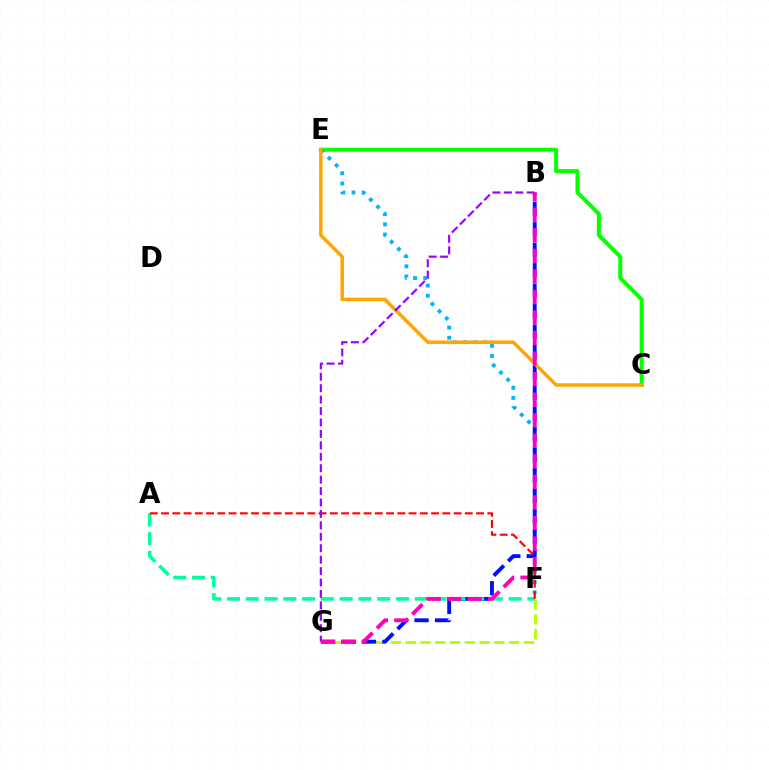{('C', 'E'): [{'color': '#08ff00', 'line_style': 'solid', 'thickness': 2.88}, {'color': '#ffa500', 'line_style': 'solid', 'thickness': 2.51}], ('F', 'G'): [{'color': '#b3ff00', 'line_style': 'dashed', 'thickness': 2.01}], ('E', 'F'): [{'color': '#00b5ff', 'line_style': 'dotted', 'thickness': 2.76}], ('B', 'G'): [{'color': '#0010ff', 'line_style': 'dashed', 'thickness': 2.78}, {'color': '#9b00ff', 'line_style': 'dashed', 'thickness': 1.55}, {'color': '#ff00bd', 'line_style': 'dashed', 'thickness': 2.79}], ('A', 'F'): [{'color': '#00ff9d', 'line_style': 'dashed', 'thickness': 2.55}, {'color': '#ff0000', 'line_style': 'dashed', 'thickness': 1.53}]}